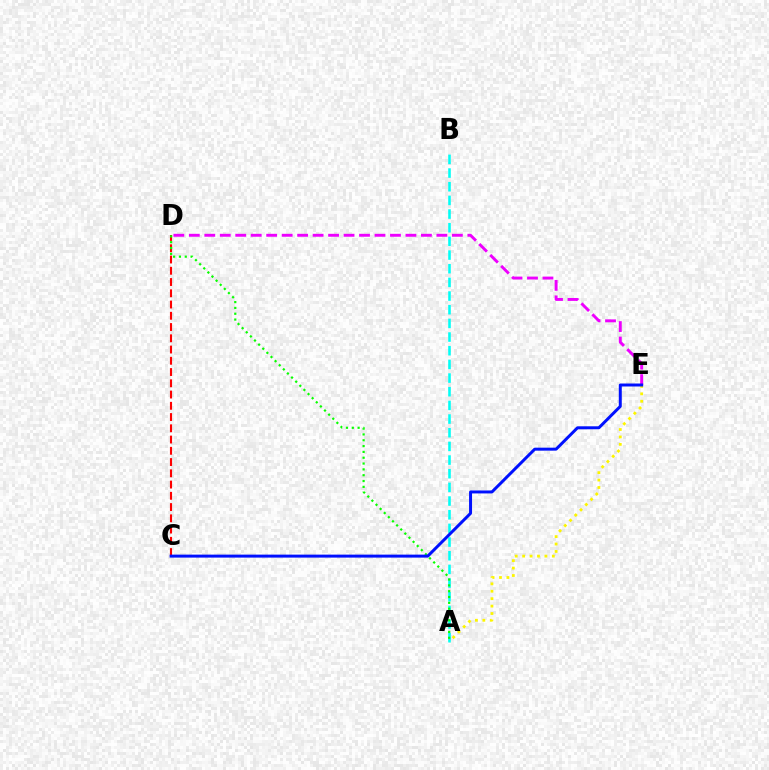{('A', 'E'): [{'color': '#fcf500', 'line_style': 'dotted', 'thickness': 2.02}], ('A', 'B'): [{'color': '#00fff6', 'line_style': 'dashed', 'thickness': 1.86}], ('C', 'D'): [{'color': '#ff0000', 'line_style': 'dashed', 'thickness': 1.53}], ('A', 'D'): [{'color': '#08ff00', 'line_style': 'dotted', 'thickness': 1.58}], ('D', 'E'): [{'color': '#ee00ff', 'line_style': 'dashed', 'thickness': 2.1}], ('C', 'E'): [{'color': '#0010ff', 'line_style': 'solid', 'thickness': 2.14}]}